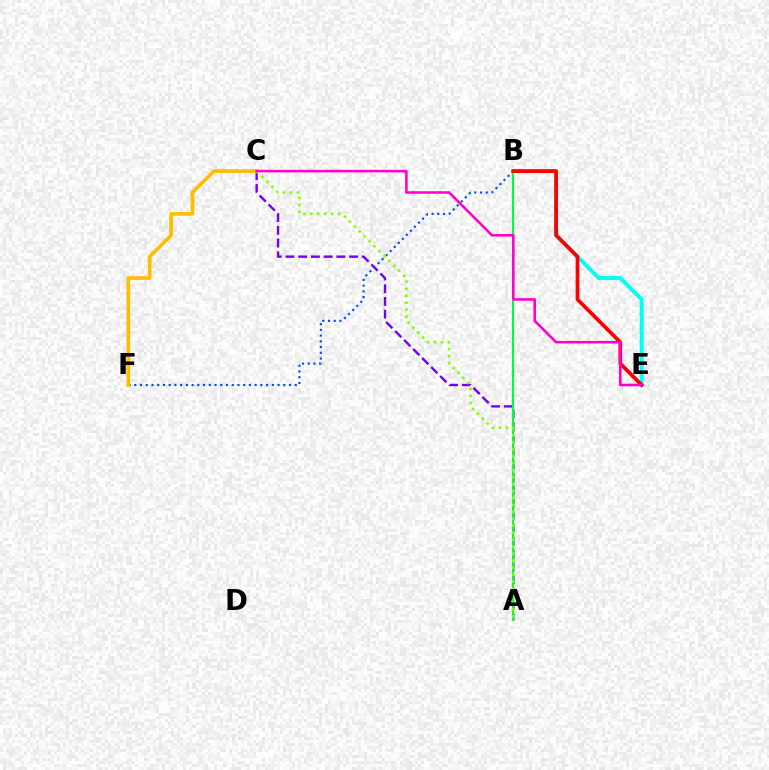{('B', 'E'): [{'color': '#00fff6', 'line_style': 'solid', 'thickness': 2.86}, {'color': '#ff0000', 'line_style': 'solid', 'thickness': 2.68}], ('A', 'C'): [{'color': '#7200ff', 'line_style': 'dashed', 'thickness': 1.73}, {'color': '#84ff00', 'line_style': 'dotted', 'thickness': 1.89}], ('B', 'F'): [{'color': '#004bff', 'line_style': 'dotted', 'thickness': 1.56}], ('A', 'B'): [{'color': '#00ff39', 'line_style': 'solid', 'thickness': 1.56}], ('C', 'F'): [{'color': '#ffbd00', 'line_style': 'solid', 'thickness': 2.65}], ('C', 'E'): [{'color': '#ff00cf', 'line_style': 'solid', 'thickness': 1.85}]}